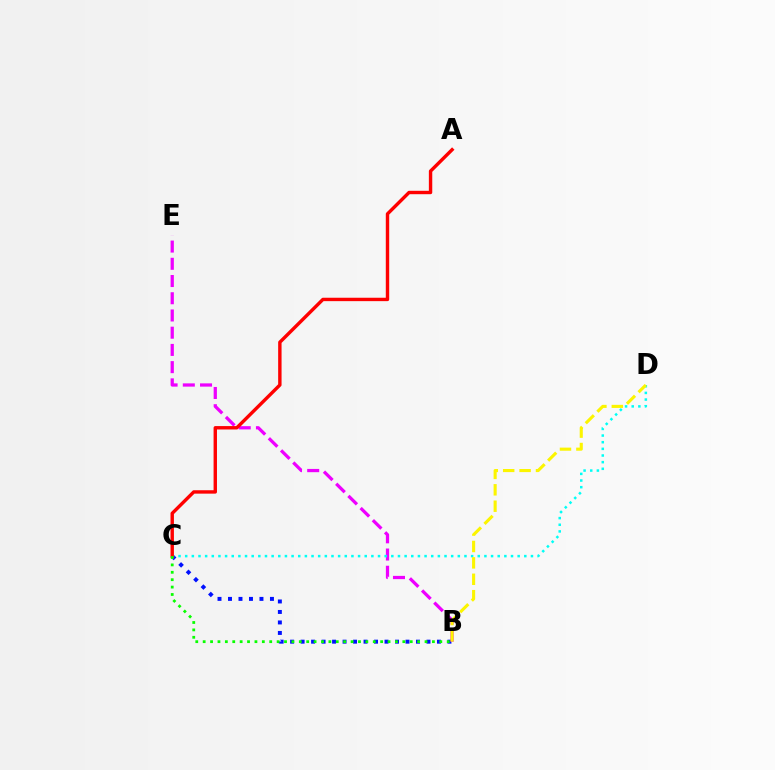{('B', 'C'): [{'color': '#0010ff', 'line_style': 'dotted', 'thickness': 2.85}, {'color': '#08ff00', 'line_style': 'dotted', 'thickness': 2.01}], ('B', 'E'): [{'color': '#ee00ff', 'line_style': 'dashed', 'thickness': 2.34}], ('C', 'D'): [{'color': '#00fff6', 'line_style': 'dotted', 'thickness': 1.81}], ('A', 'C'): [{'color': '#ff0000', 'line_style': 'solid', 'thickness': 2.45}], ('B', 'D'): [{'color': '#fcf500', 'line_style': 'dashed', 'thickness': 2.23}]}